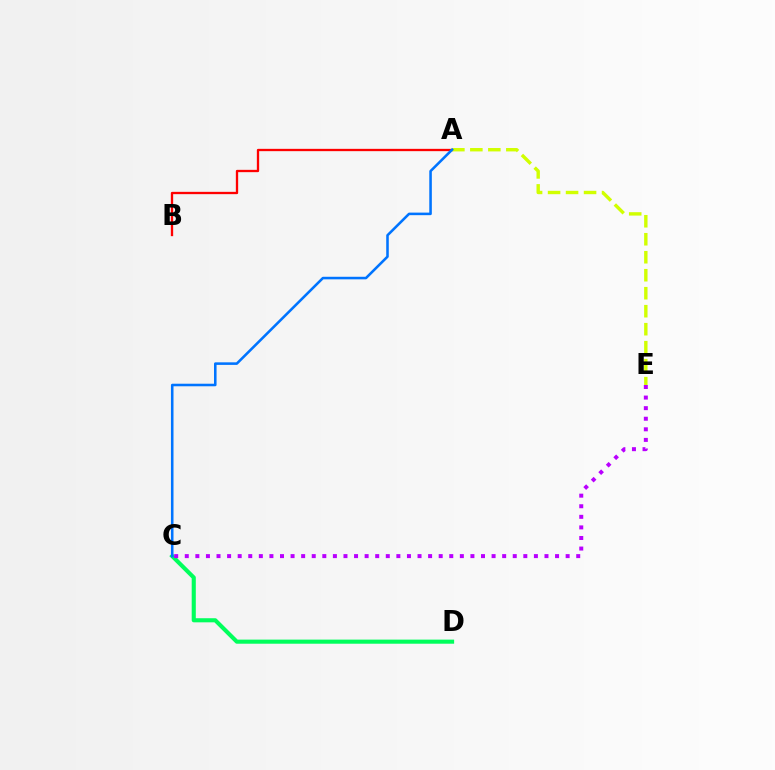{('A', 'B'): [{'color': '#ff0000', 'line_style': 'solid', 'thickness': 1.66}], ('A', 'E'): [{'color': '#d1ff00', 'line_style': 'dashed', 'thickness': 2.44}], ('C', 'D'): [{'color': '#00ff5c', 'line_style': 'solid', 'thickness': 2.95}], ('C', 'E'): [{'color': '#b900ff', 'line_style': 'dotted', 'thickness': 2.87}], ('A', 'C'): [{'color': '#0074ff', 'line_style': 'solid', 'thickness': 1.84}]}